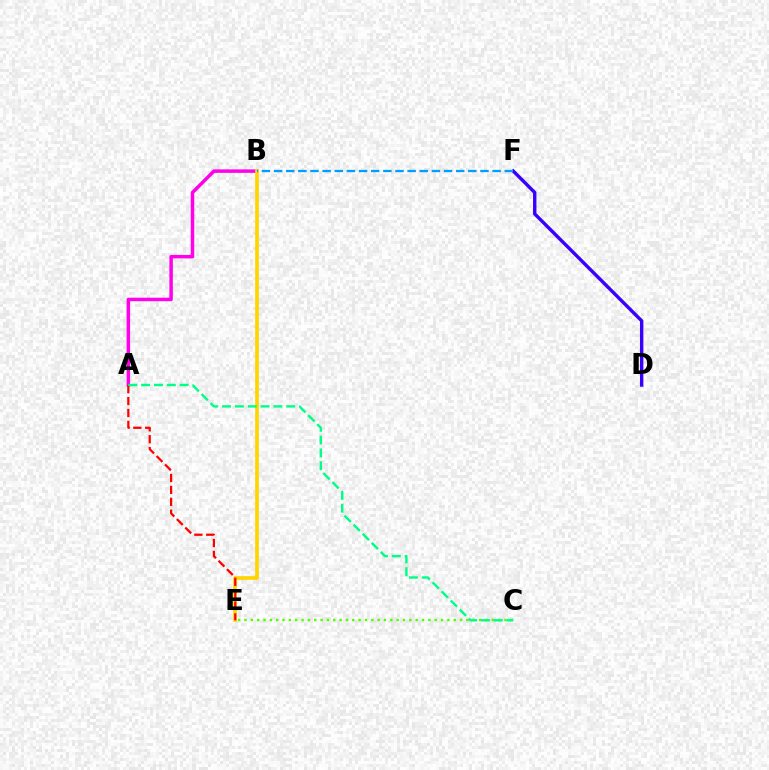{('A', 'B'): [{'color': '#ff00ed', 'line_style': 'solid', 'thickness': 2.51}], ('C', 'E'): [{'color': '#4fff00', 'line_style': 'dotted', 'thickness': 1.72}], ('B', 'E'): [{'color': '#ffd500', 'line_style': 'solid', 'thickness': 2.65}], ('D', 'F'): [{'color': '#3700ff', 'line_style': 'solid', 'thickness': 2.44}], ('A', 'E'): [{'color': '#ff0000', 'line_style': 'dashed', 'thickness': 1.62}], ('A', 'C'): [{'color': '#00ff86', 'line_style': 'dashed', 'thickness': 1.74}], ('B', 'F'): [{'color': '#009eff', 'line_style': 'dashed', 'thickness': 1.65}]}